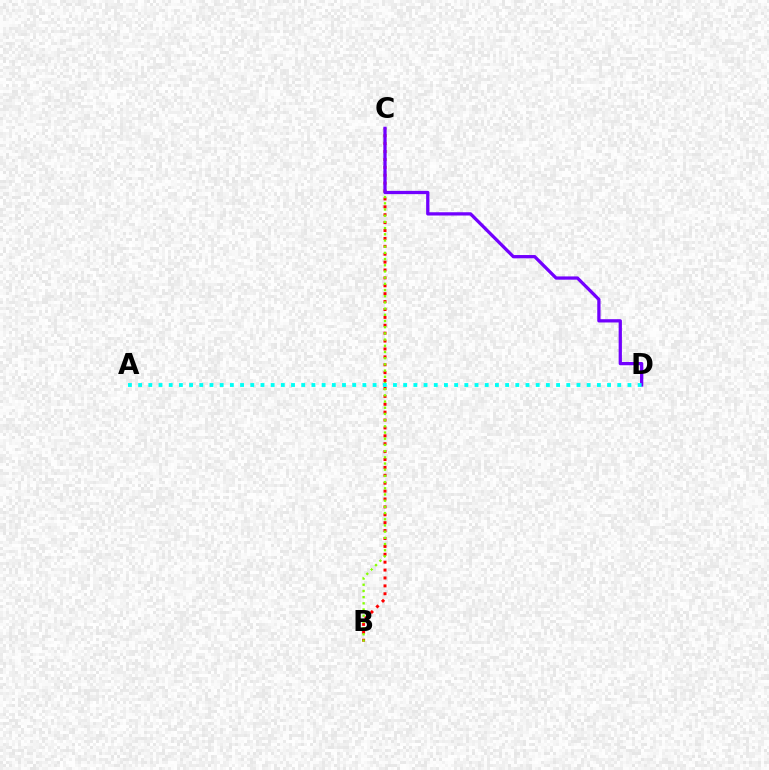{('B', 'C'): [{'color': '#ff0000', 'line_style': 'dotted', 'thickness': 2.15}, {'color': '#84ff00', 'line_style': 'dotted', 'thickness': 1.68}], ('C', 'D'): [{'color': '#7200ff', 'line_style': 'solid', 'thickness': 2.35}], ('A', 'D'): [{'color': '#00fff6', 'line_style': 'dotted', 'thickness': 2.77}]}